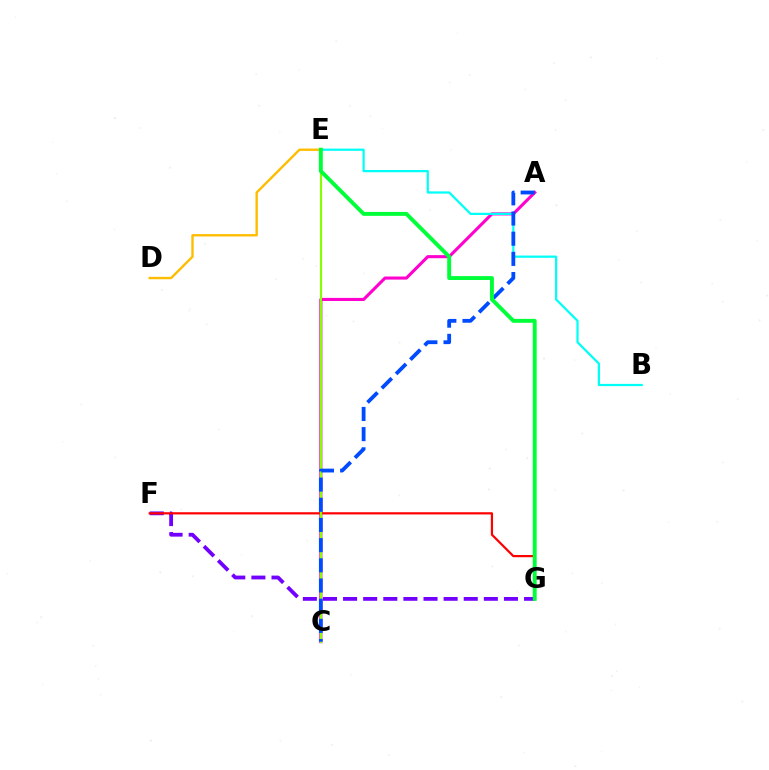{('A', 'C'): [{'color': '#ff00cf', 'line_style': 'solid', 'thickness': 2.22}, {'color': '#004bff', 'line_style': 'dashed', 'thickness': 2.74}], ('B', 'E'): [{'color': '#00fff6', 'line_style': 'solid', 'thickness': 1.61}], ('F', 'G'): [{'color': '#7200ff', 'line_style': 'dashed', 'thickness': 2.73}, {'color': '#ff0000', 'line_style': 'solid', 'thickness': 1.59}], ('C', 'E'): [{'color': '#84ff00', 'line_style': 'solid', 'thickness': 1.54}], ('D', 'E'): [{'color': '#ffbd00', 'line_style': 'solid', 'thickness': 1.72}], ('E', 'G'): [{'color': '#00ff39', 'line_style': 'solid', 'thickness': 2.82}]}